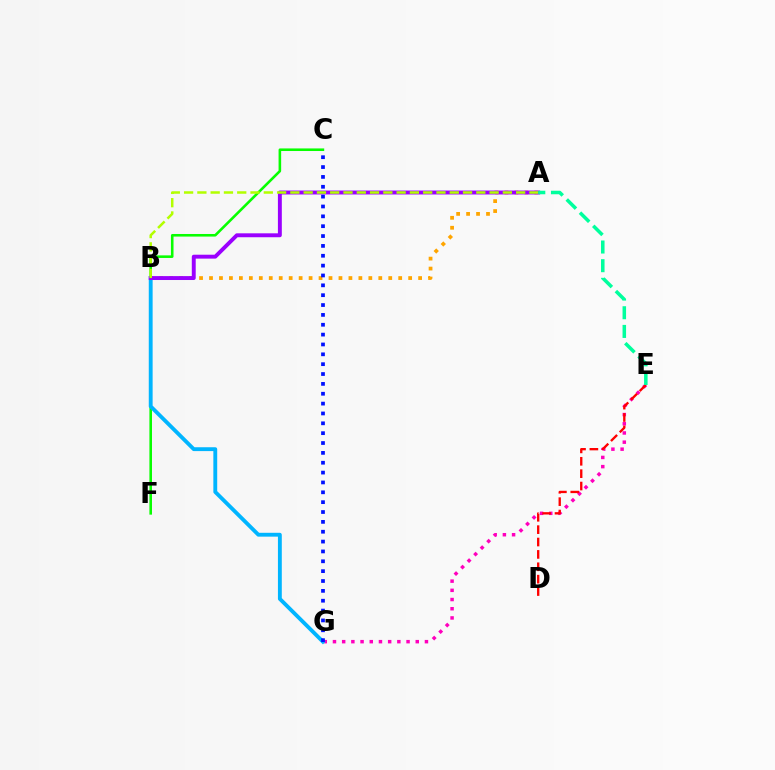{('E', 'G'): [{'color': '#ff00bd', 'line_style': 'dotted', 'thickness': 2.5}], ('C', 'F'): [{'color': '#08ff00', 'line_style': 'solid', 'thickness': 1.86}], ('B', 'G'): [{'color': '#00b5ff', 'line_style': 'solid', 'thickness': 2.77}], ('A', 'B'): [{'color': '#ffa500', 'line_style': 'dotted', 'thickness': 2.71}, {'color': '#9b00ff', 'line_style': 'solid', 'thickness': 2.82}, {'color': '#b3ff00', 'line_style': 'dashed', 'thickness': 1.8}], ('C', 'G'): [{'color': '#0010ff', 'line_style': 'dotted', 'thickness': 2.68}], ('D', 'E'): [{'color': '#ff0000', 'line_style': 'dashed', 'thickness': 1.68}], ('A', 'E'): [{'color': '#00ff9d', 'line_style': 'dashed', 'thickness': 2.54}]}